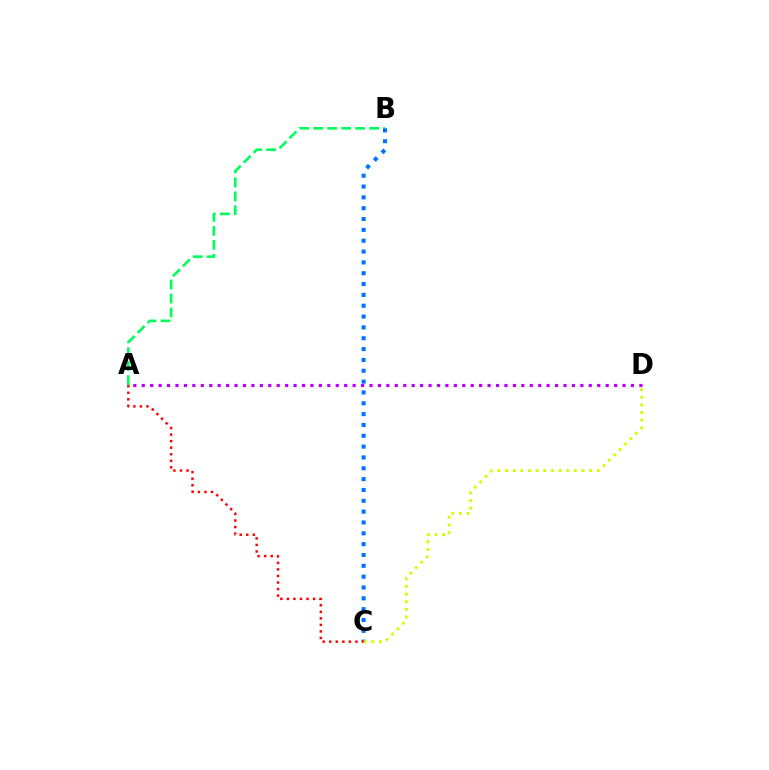{('A', 'B'): [{'color': '#00ff5c', 'line_style': 'dashed', 'thickness': 1.9}], ('B', 'C'): [{'color': '#0074ff', 'line_style': 'dotted', 'thickness': 2.94}], ('C', 'D'): [{'color': '#d1ff00', 'line_style': 'dotted', 'thickness': 2.08}], ('A', 'D'): [{'color': '#b900ff', 'line_style': 'dotted', 'thickness': 2.29}], ('A', 'C'): [{'color': '#ff0000', 'line_style': 'dotted', 'thickness': 1.78}]}